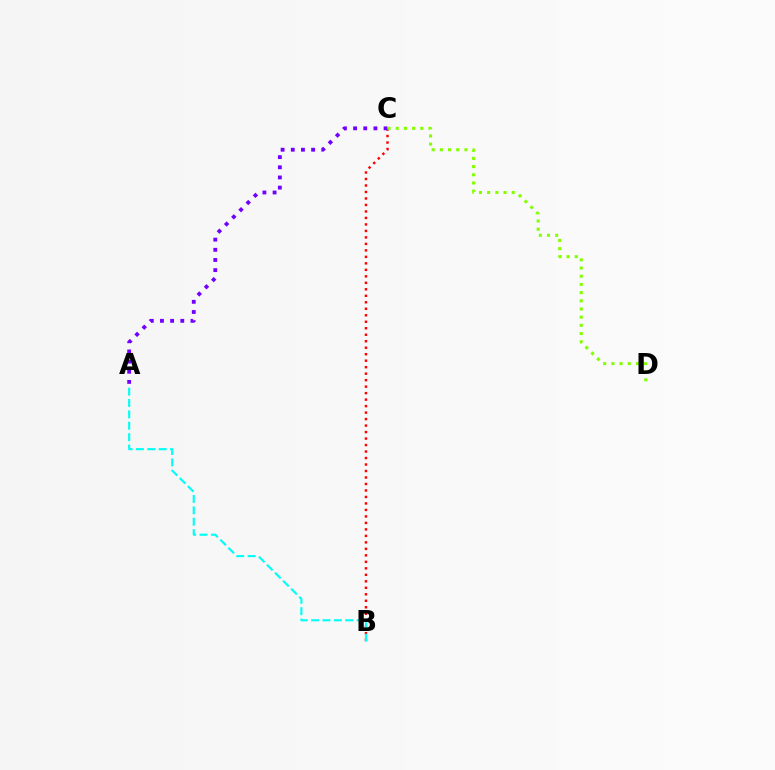{('B', 'C'): [{'color': '#ff0000', 'line_style': 'dotted', 'thickness': 1.76}], ('A', 'B'): [{'color': '#00fff6', 'line_style': 'dashed', 'thickness': 1.55}], ('A', 'C'): [{'color': '#7200ff', 'line_style': 'dotted', 'thickness': 2.76}], ('C', 'D'): [{'color': '#84ff00', 'line_style': 'dotted', 'thickness': 2.22}]}